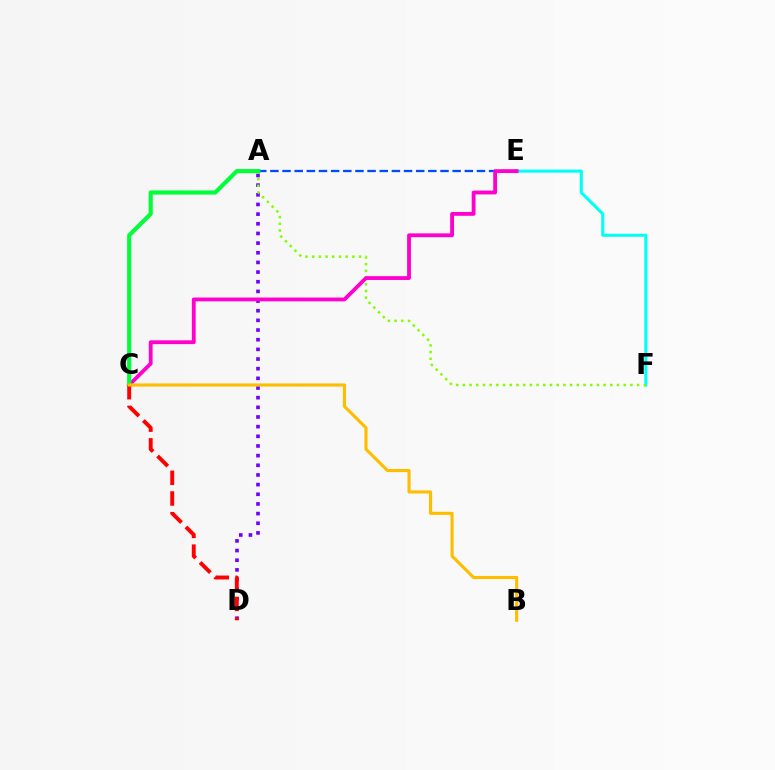{('A', 'E'): [{'color': '#004bff', 'line_style': 'dashed', 'thickness': 1.65}], ('A', 'D'): [{'color': '#7200ff', 'line_style': 'dotted', 'thickness': 2.62}], ('E', 'F'): [{'color': '#00fff6', 'line_style': 'solid', 'thickness': 2.21}], ('A', 'F'): [{'color': '#84ff00', 'line_style': 'dotted', 'thickness': 1.82}], ('C', 'E'): [{'color': '#ff00cf', 'line_style': 'solid', 'thickness': 2.75}], ('A', 'C'): [{'color': '#00ff39', 'line_style': 'solid', 'thickness': 2.98}], ('C', 'D'): [{'color': '#ff0000', 'line_style': 'dashed', 'thickness': 2.81}], ('B', 'C'): [{'color': '#ffbd00', 'line_style': 'solid', 'thickness': 2.25}]}